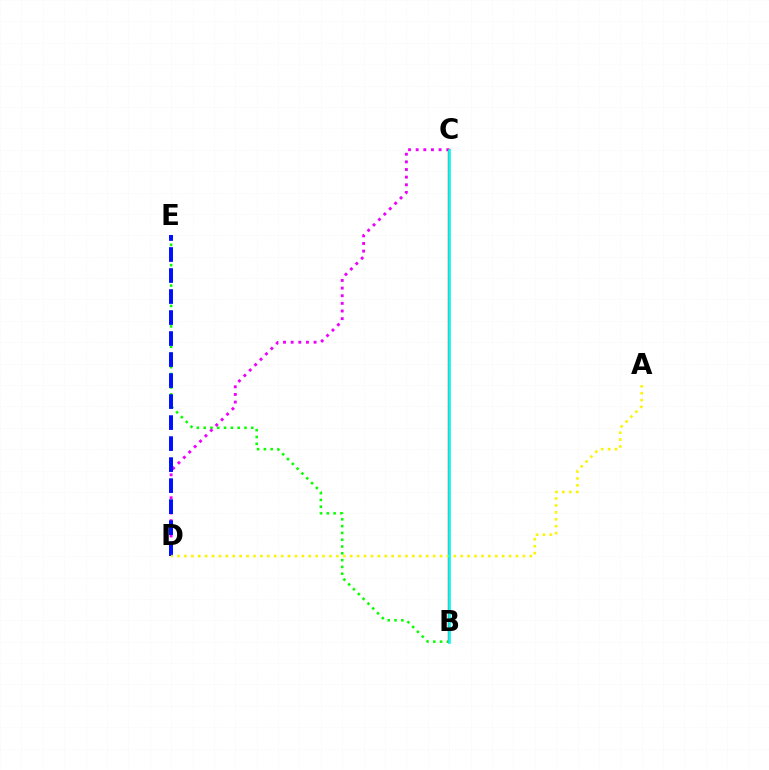{('B', 'E'): [{'color': '#08ff00', 'line_style': 'dotted', 'thickness': 1.85}], ('C', 'D'): [{'color': '#ee00ff', 'line_style': 'dotted', 'thickness': 2.08}], ('D', 'E'): [{'color': '#0010ff', 'line_style': 'dashed', 'thickness': 2.85}], ('B', 'C'): [{'color': '#ff0000', 'line_style': 'solid', 'thickness': 1.7}, {'color': '#00fff6', 'line_style': 'solid', 'thickness': 1.88}], ('A', 'D'): [{'color': '#fcf500', 'line_style': 'dotted', 'thickness': 1.88}]}